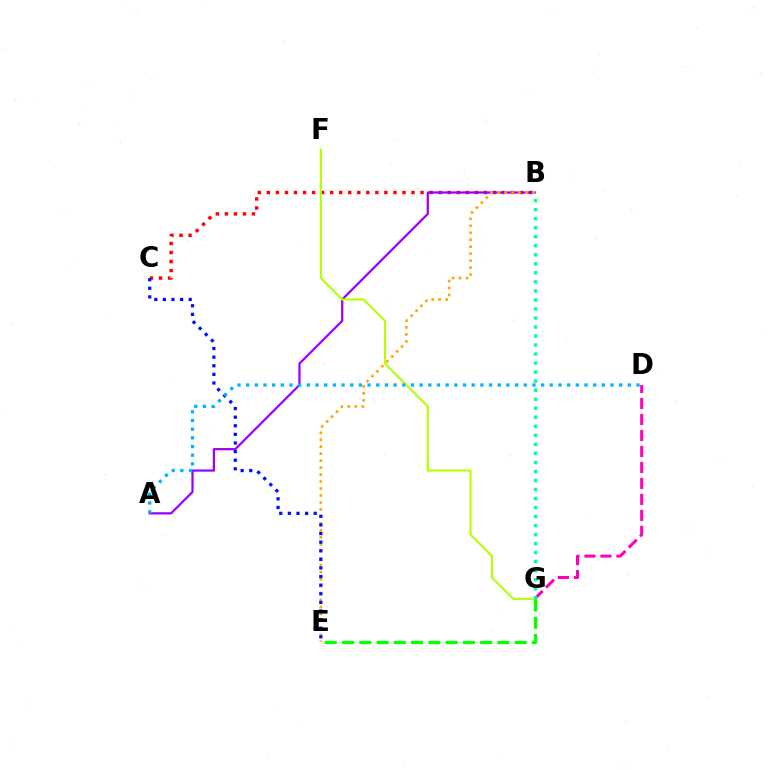{('B', 'C'): [{'color': '#ff0000', 'line_style': 'dotted', 'thickness': 2.46}], ('A', 'B'): [{'color': '#9b00ff', 'line_style': 'solid', 'thickness': 1.6}], ('E', 'G'): [{'color': '#08ff00', 'line_style': 'dashed', 'thickness': 2.35}], ('B', 'E'): [{'color': '#ffa500', 'line_style': 'dotted', 'thickness': 1.89}], ('F', 'G'): [{'color': '#b3ff00', 'line_style': 'solid', 'thickness': 1.53}], ('D', 'G'): [{'color': '#ff00bd', 'line_style': 'dashed', 'thickness': 2.17}], ('C', 'E'): [{'color': '#0010ff', 'line_style': 'dotted', 'thickness': 2.34}], ('A', 'D'): [{'color': '#00b5ff', 'line_style': 'dotted', 'thickness': 2.36}], ('B', 'G'): [{'color': '#00ff9d', 'line_style': 'dotted', 'thickness': 2.45}]}